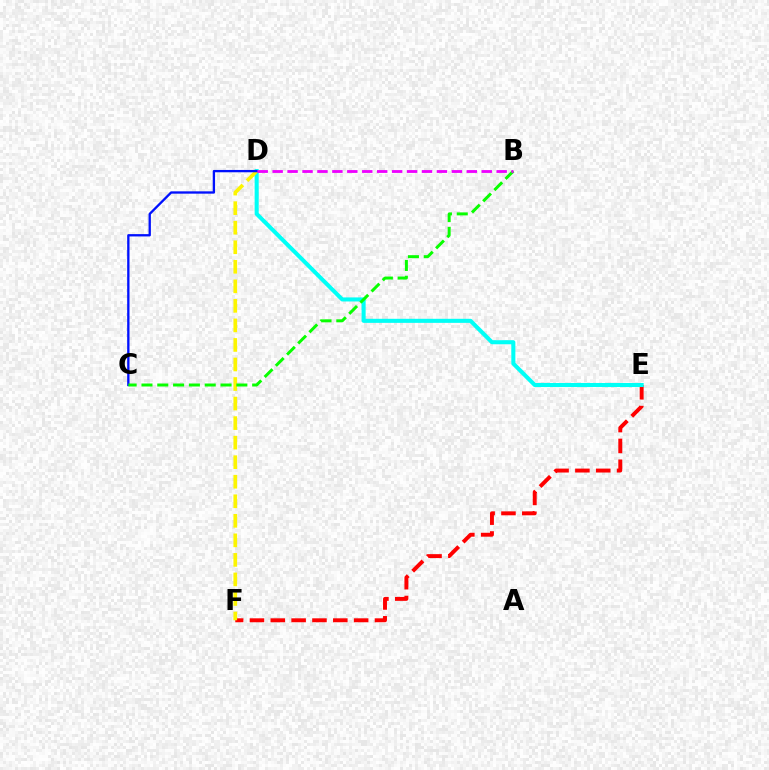{('E', 'F'): [{'color': '#ff0000', 'line_style': 'dashed', 'thickness': 2.83}], ('D', 'E'): [{'color': '#00fff6', 'line_style': 'solid', 'thickness': 2.92}], ('D', 'F'): [{'color': '#fcf500', 'line_style': 'dashed', 'thickness': 2.65}], ('C', 'D'): [{'color': '#0010ff', 'line_style': 'solid', 'thickness': 1.67}], ('B', 'C'): [{'color': '#08ff00', 'line_style': 'dashed', 'thickness': 2.15}], ('B', 'D'): [{'color': '#ee00ff', 'line_style': 'dashed', 'thickness': 2.03}]}